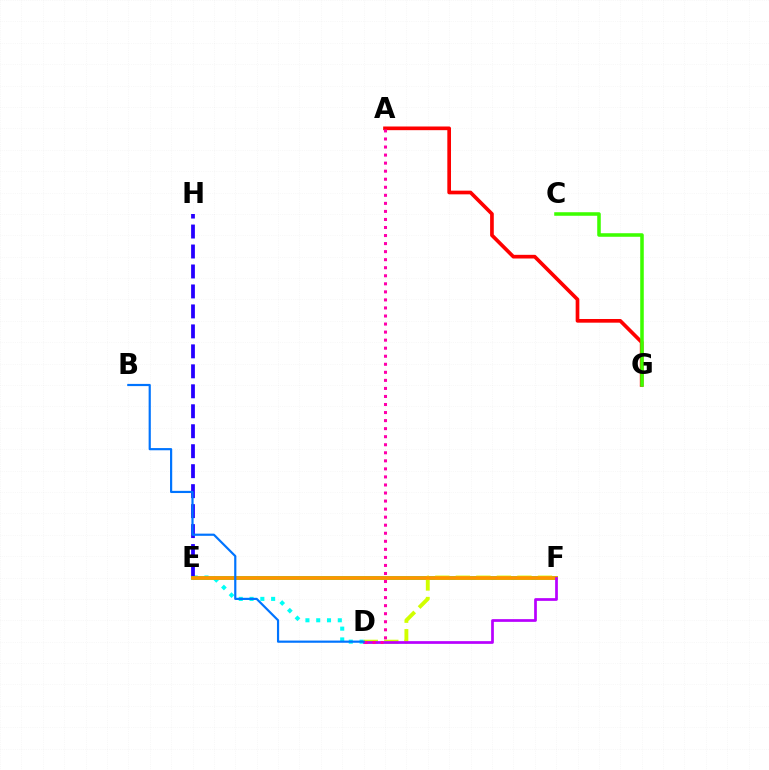{('D', 'E'): [{'color': '#00fff6', 'line_style': 'dotted', 'thickness': 2.93}], ('E', 'H'): [{'color': '#2500ff', 'line_style': 'dashed', 'thickness': 2.71}], ('E', 'F'): [{'color': '#00ff5c', 'line_style': 'solid', 'thickness': 2.67}, {'color': '#ff9400', 'line_style': 'solid', 'thickness': 2.66}], ('D', 'F'): [{'color': '#d1ff00', 'line_style': 'dashed', 'thickness': 2.79}, {'color': '#b900ff', 'line_style': 'solid', 'thickness': 1.96}], ('A', 'G'): [{'color': '#ff0000', 'line_style': 'solid', 'thickness': 2.65}], ('A', 'D'): [{'color': '#ff00ac', 'line_style': 'dotted', 'thickness': 2.19}], ('C', 'G'): [{'color': '#3dff00', 'line_style': 'solid', 'thickness': 2.55}], ('B', 'D'): [{'color': '#0074ff', 'line_style': 'solid', 'thickness': 1.58}]}